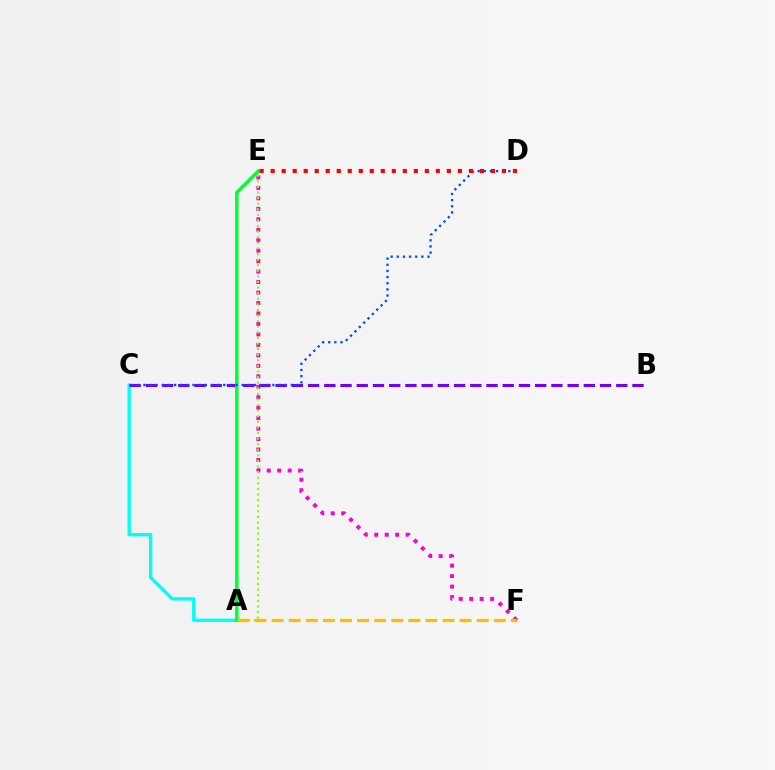{('A', 'C'): [{'color': '#00fff6', 'line_style': 'solid', 'thickness': 2.42}], ('E', 'F'): [{'color': '#ff00cf', 'line_style': 'dotted', 'thickness': 2.84}], ('B', 'C'): [{'color': '#7200ff', 'line_style': 'dashed', 'thickness': 2.2}], ('A', 'E'): [{'color': '#84ff00', 'line_style': 'dotted', 'thickness': 1.52}, {'color': '#00ff39', 'line_style': 'solid', 'thickness': 2.5}], ('C', 'D'): [{'color': '#004bff', 'line_style': 'dotted', 'thickness': 1.67}], ('A', 'F'): [{'color': '#ffbd00', 'line_style': 'dashed', 'thickness': 2.32}], ('D', 'E'): [{'color': '#ff0000', 'line_style': 'dotted', 'thickness': 2.99}]}